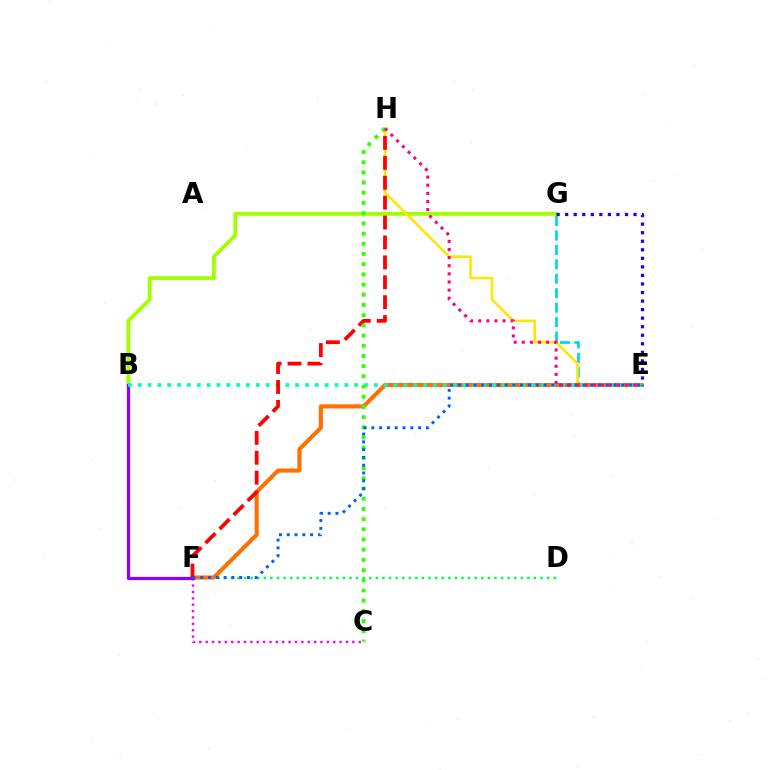{('E', 'G'): [{'color': '#00d3ff', 'line_style': 'dashed', 'thickness': 1.96}, {'color': '#1900ff', 'line_style': 'dotted', 'thickness': 2.32}], ('B', 'G'): [{'color': '#a2ff00', 'line_style': 'solid', 'thickness': 2.74}], ('E', 'H'): [{'color': '#ffe600', 'line_style': 'solid', 'thickness': 1.83}, {'color': '#ff0088', 'line_style': 'dotted', 'thickness': 2.21}], ('D', 'F'): [{'color': '#00ff45', 'line_style': 'dotted', 'thickness': 1.79}], ('C', 'F'): [{'color': '#fa00f9', 'line_style': 'dotted', 'thickness': 1.73}], ('E', 'F'): [{'color': '#ff7000', 'line_style': 'solid', 'thickness': 2.96}, {'color': '#005dff', 'line_style': 'dotted', 'thickness': 2.11}], ('B', 'F'): [{'color': '#8a00ff', 'line_style': 'solid', 'thickness': 2.35}], ('B', 'E'): [{'color': '#00ffbb', 'line_style': 'dotted', 'thickness': 2.67}], ('F', 'H'): [{'color': '#ff0000', 'line_style': 'dashed', 'thickness': 2.7}], ('C', 'H'): [{'color': '#31ff00', 'line_style': 'dotted', 'thickness': 2.77}]}